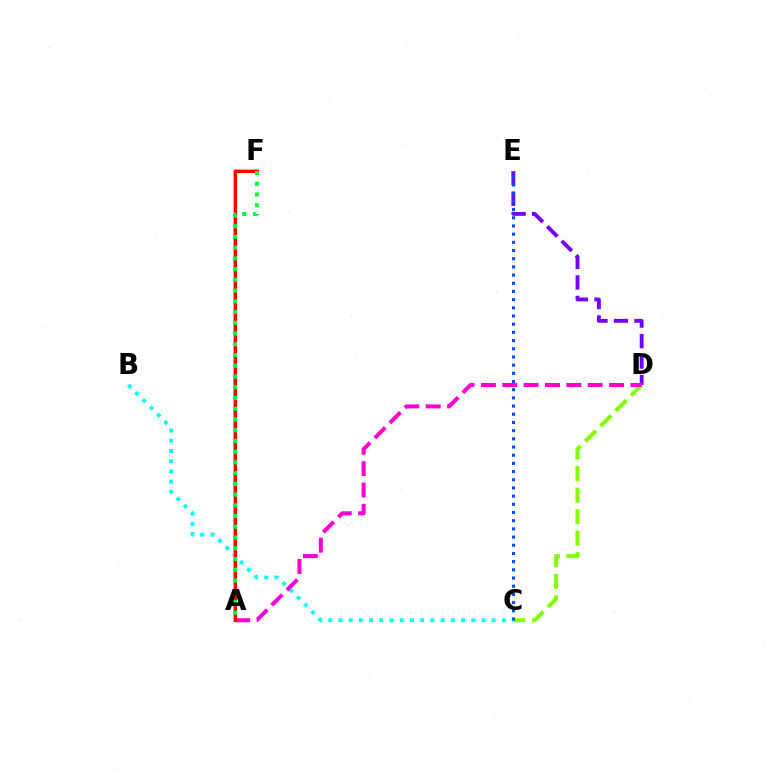{('A', 'F'): [{'color': '#ffbd00', 'line_style': 'solid', 'thickness': 2.88}, {'color': '#ff0000', 'line_style': 'solid', 'thickness': 2.22}, {'color': '#00ff39', 'line_style': 'dotted', 'thickness': 2.92}], ('B', 'C'): [{'color': '#00fff6', 'line_style': 'dotted', 'thickness': 2.78}], ('C', 'D'): [{'color': '#84ff00', 'line_style': 'dashed', 'thickness': 2.92}], ('D', 'E'): [{'color': '#7200ff', 'line_style': 'dashed', 'thickness': 2.78}], ('C', 'E'): [{'color': '#004bff', 'line_style': 'dotted', 'thickness': 2.22}], ('A', 'D'): [{'color': '#ff00cf', 'line_style': 'dashed', 'thickness': 2.9}]}